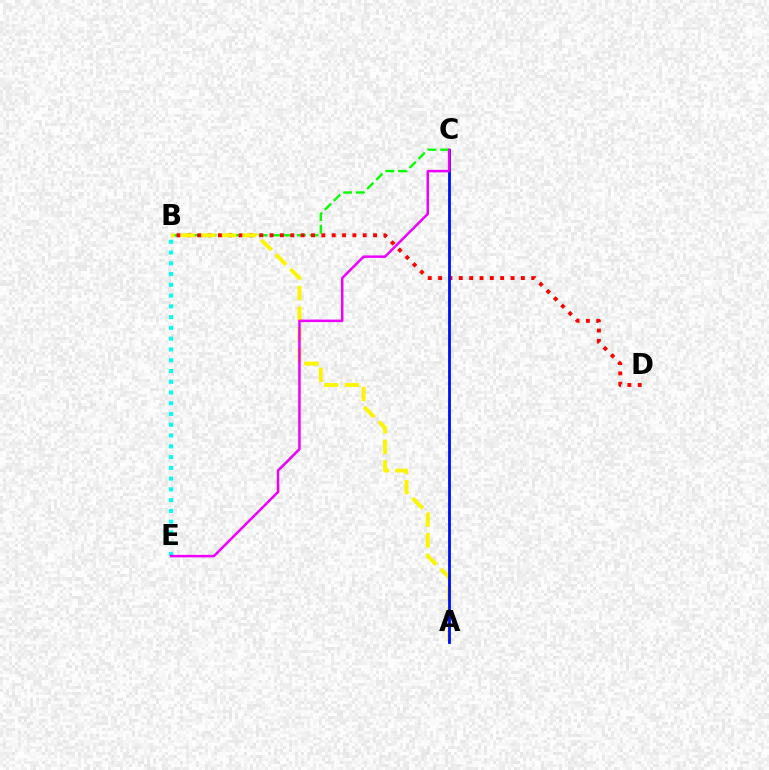{('B', 'C'): [{'color': '#08ff00', 'line_style': 'dashed', 'thickness': 1.73}], ('B', 'D'): [{'color': '#ff0000', 'line_style': 'dotted', 'thickness': 2.81}], ('A', 'B'): [{'color': '#fcf500', 'line_style': 'dashed', 'thickness': 2.8}], ('A', 'C'): [{'color': '#0010ff', 'line_style': 'solid', 'thickness': 2.03}], ('B', 'E'): [{'color': '#00fff6', 'line_style': 'dotted', 'thickness': 2.92}], ('C', 'E'): [{'color': '#ee00ff', 'line_style': 'solid', 'thickness': 1.81}]}